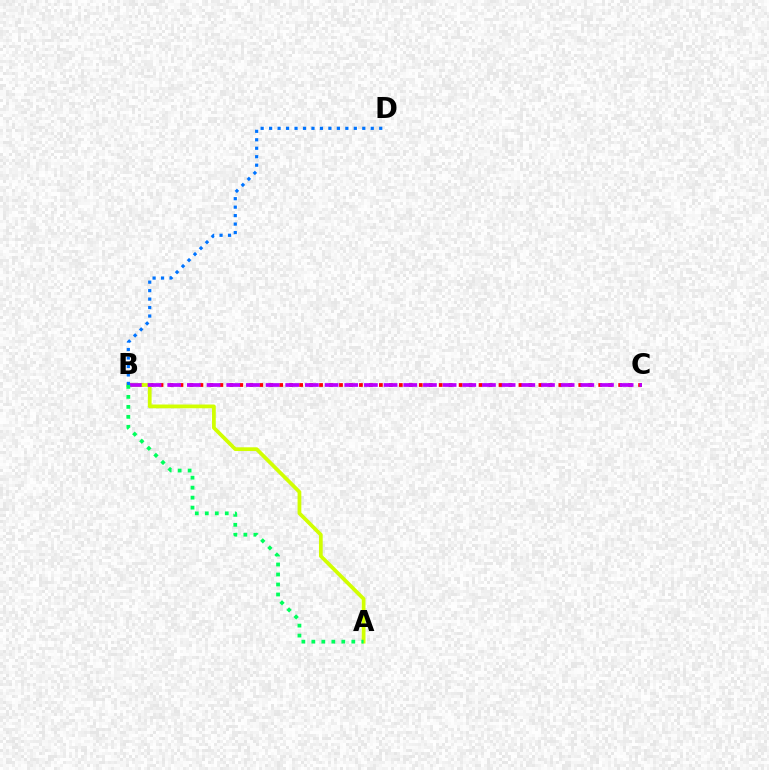{('B', 'C'): [{'color': '#ff0000', 'line_style': 'dotted', 'thickness': 2.71}, {'color': '#b900ff', 'line_style': 'dashed', 'thickness': 2.67}], ('A', 'B'): [{'color': '#d1ff00', 'line_style': 'solid', 'thickness': 2.69}, {'color': '#00ff5c', 'line_style': 'dotted', 'thickness': 2.71}], ('B', 'D'): [{'color': '#0074ff', 'line_style': 'dotted', 'thickness': 2.3}]}